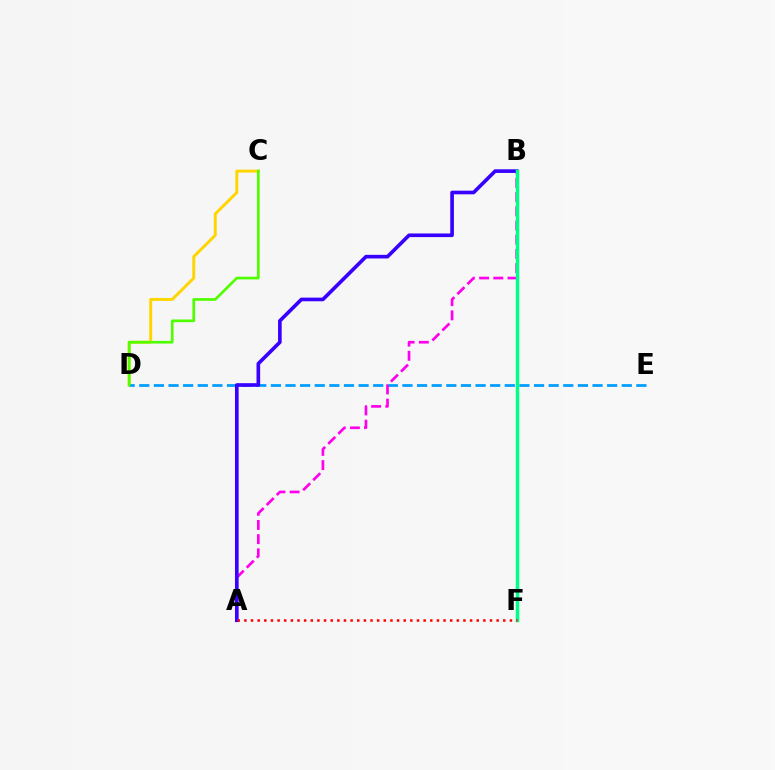{('C', 'D'): [{'color': '#ffd500', 'line_style': 'solid', 'thickness': 2.12}, {'color': '#4fff00', 'line_style': 'solid', 'thickness': 1.94}], ('D', 'E'): [{'color': '#009eff', 'line_style': 'dashed', 'thickness': 1.99}], ('A', 'B'): [{'color': '#ff00ed', 'line_style': 'dashed', 'thickness': 1.93}, {'color': '#3700ff', 'line_style': 'solid', 'thickness': 2.62}], ('B', 'F'): [{'color': '#00ff86', 'line_style': 'solid', 'thickness': 2.51}], ('A', 'F'): [{'color': '#ff0000', 'line_style': 'dotted', 'thickness': 1.8}]}